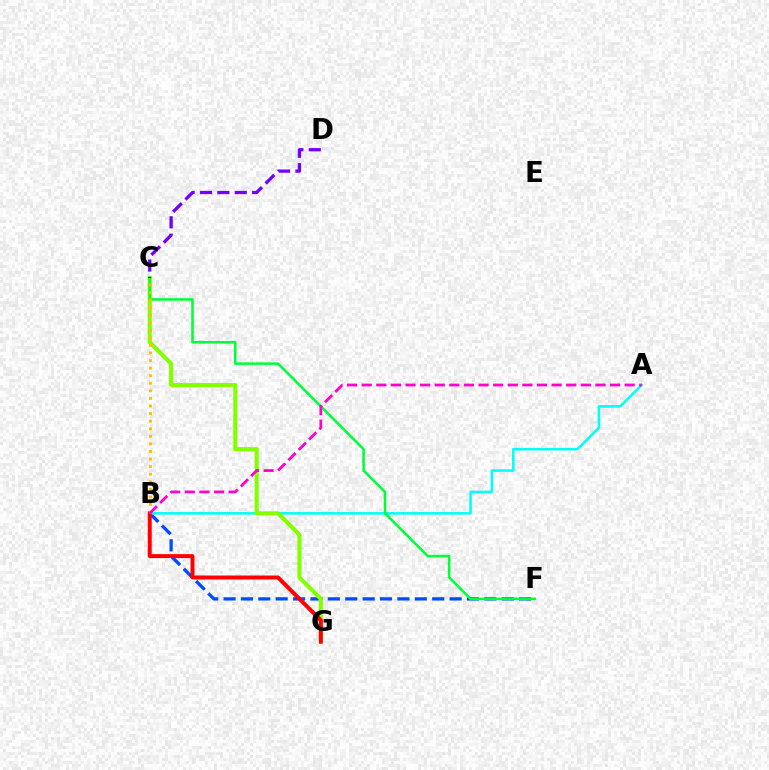{('B', 'F'): [{'color': '#004bff', 'line_style': 'dashed', 'thickness': 2.36}], ('A', 'B'): [{'color': '#00fff6', 'line_style': 'solid', 'thickness': 1.82}, {'color': '#ff00cf', 'line_style': 'dashed', 'thickness': 1.98}], ('C', 'G'): [{'color': '#84ff00', 'line_style': 'solid', 'thickness': 2.94}], ('C', 'F'): [{'color': '#00ff39', 'line_style': 'solid', 'thickness': 1.83}], ('B', 'G'): [{'color': '#ff0000', 'line_style': 'solid', 'thickness': 2.86}], ('B', 'C'): [{'color': '#ffbd00', 'line_style': 'dotted', 'thickness': 2.06}], ('C', 'D'): [{'color': '#7200ff', 'line_style': 'dashed', 'thickness': 2.36}]}